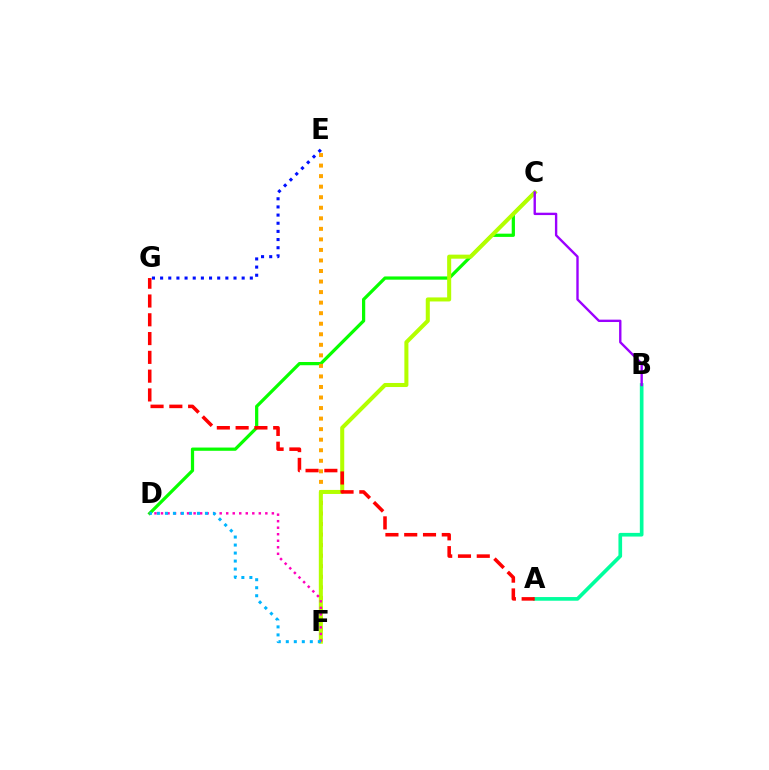{('C', 'D'): [{'color': '#08ff00', 'line_style': 'solid', 'thickness': 2.33}], ('E', 'F'): [{'color': '#ffa500', 'line_style': 'dotted', 'thickness': 2.86}], ('C', 'F'): [{'color': '#b3ff00', 'line_style': 'solid', 'thickness': 2.91}], ('D', 'F'): [{'color': '#ff00bd', 'line_style': 'dotted', 'thickness': 1.77}, {'color': '#00b5ff', 'line_style': 'dotted', 'thickness': 2.18}], ('E', 'G'): [{'color': '#0010ff', 'line_style': 'dotted', 'thickness': 2.22}], ('A', 'B'): [{'color': '#00ff9d', 'line_style': 'solid', 'thickness': 2.64}], ('A', 'G'): [{'color': '#ff0000', 'line_style': 'dashed', 'thickness': 2.55}], ('B', 'C'): [{'color': '#9b00ff', 'line_style': 'solid', 'thickness': 1.71}]}